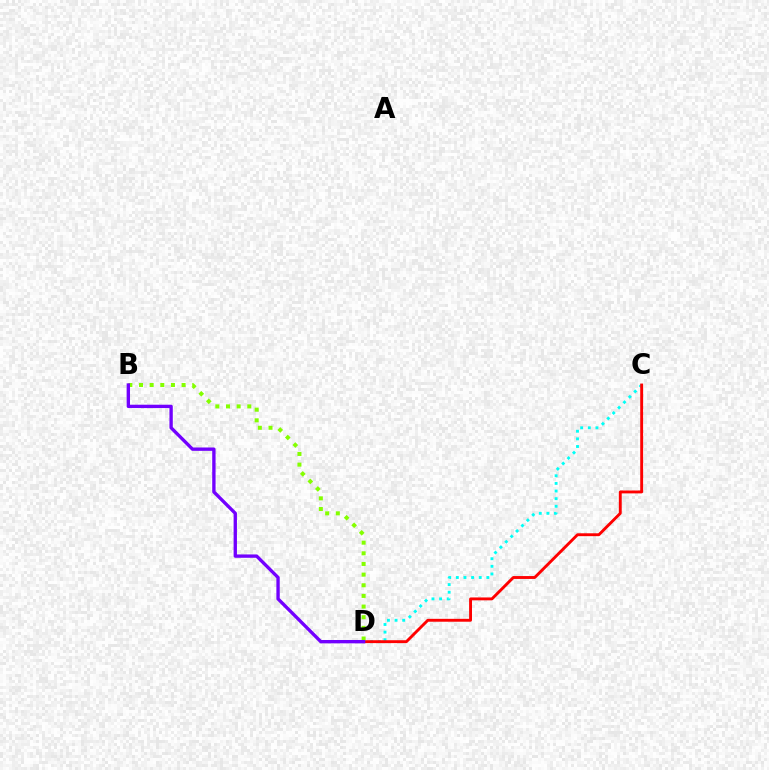{('C', 'D'): [{'color': '#00fff6', 'line_style': 'dotted', 'thickness': 2.07}, {'color': '#ff0000', 'line_style': 'solid', 'thickness': 2.08}], ('B', 'D'): [{'color': '#84ff00', 'line_style': 'dotted', 'thickness': 2.89}, {'color': '#7200ff', 'line_style': 'solid', 'thickness': 2.41}]}